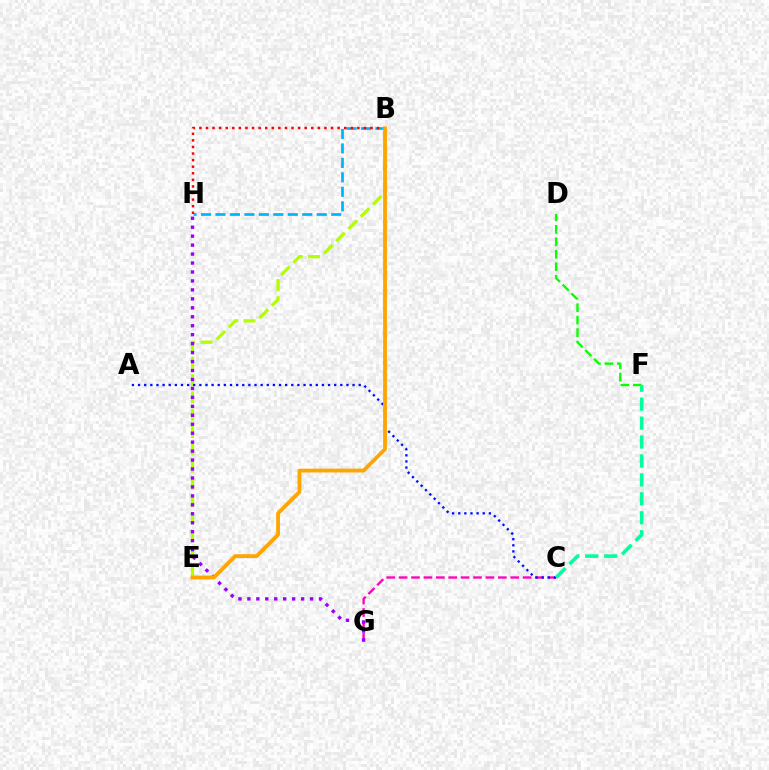{('B', 'H'): [{'color': '#00b5ff', 'line_style': 'dashed', 'thickness': 1.97}, {'color': '#ff0000', 'line_style': 'dotted', 'thickness': 1.79}], ('B', 'E'): [{'color': '#b3ff00', 'line_style': 'dashed', 'thickness': 2.35}, {'color': '#ffa500', 'line_style': 'solid', 'thickness': 2.74}], ('C', 'G'): [{'color': '#ff00bd', 'line_style': 'dashed', 'thickness': 1.68}], ('A', 'C'): [{'color': '#0010ff', 'line_style': 'dotted', 'thickness': 1.67}], ('G', 'H'): [{'color': '#9b00ff', 'line_style': 'dotted', 'thickness': 2.43}], ('D', 'F'): [{'color': '#08ff00', 'line_style': 'dashed', 'thickness': 1.69}], ('C', 'F'): [{'color': '#00ff9d', 'line_style': 'dashed', 'thickness': 2.57}]}